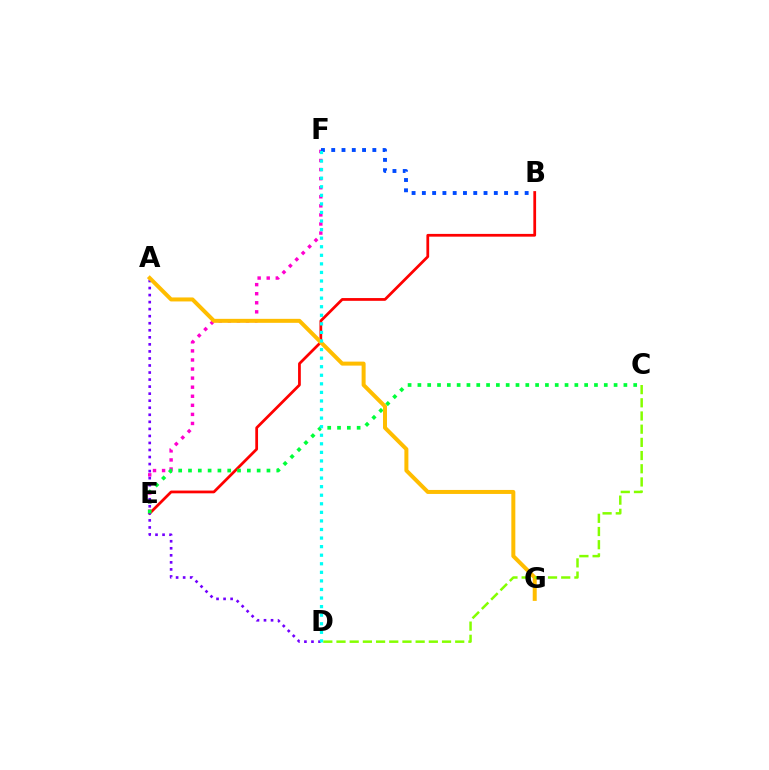{('E', 'F'): [{'color': '#ff00cf', 'line_style': 'dotted', 'thickness': 2.46}], ('B', 'E'): [{'color': '#ff0000', 'line_style': 'solid', 'thickness': 1.98}], ('A', 'D'): [{'color': '#7200ff', 'line_style': 'dotted', 'thickness': 1.91}], ('C', 'E'): [{'color': '#00ff39', 'line_style': 'dotted', 'thickness': 2.67}], ('A', 'G'): [{'color': '#ffbd00', 'line_style': 'solid', 'thickness': 2.88}], ('B', 'F'): [{'color': '#004bff', 'line_style': 'dotted', 'thickness': 2.79}], ('C', 'D'): [{'color': '#84ff00', 'line_style': 'dashed', 'thickness': 1.79}], ('D', 'F'): [{'color': '#00fff6', 'line_style': 'dotted', 'thickness': 2.33}]}